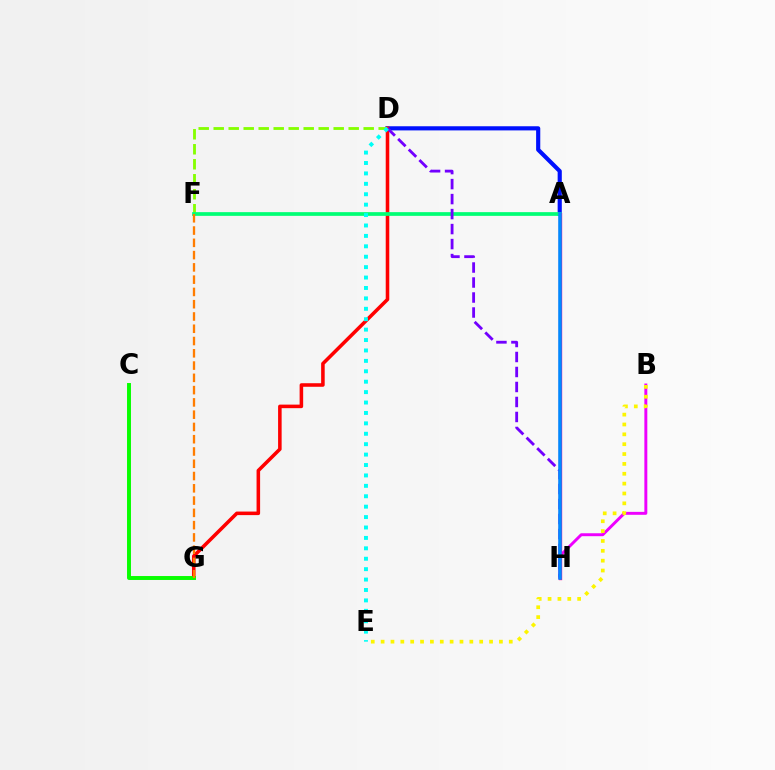{('B', 'H'): [{'color': '#ee00ff', 'line_style': 'solid', 'thickness': 2.12}], ('A', 'D'): [{'color': '#0010ff', 'line_style': 'solid', 'thickness': 2.99}], ('B', 'E'): [{'color': '#fcf500', 'line_style': 'dotted', 'thickness': 2.68}], ('D', 'G'): [{'color': '#ff0000', 'line_style': 'solid', 'thickness': 2.56}], ('C', 'G'): [{'color': '#08ff00', 'line_style': 'solid', 'thickness': 2.84}], ('D', 'F'): [{'color': '#84ff00', 'line_style': 'dashed', 'thickness': 2.04}], ('A', 'F'): [{'color': '#00ff74', 'line_style': 'solid', 'thickness': 2.67}], ('D', 'H'): [{'color': '#7200ff', 'line_style': 'dashed', 'thickness': 2.04}], ('A', 'H'): [{'color': '#ff0094', 'line_style': 'solid', 'thickness': 2.41}, {'color': '#008cff', 'line_style': 'solid', 'thickness': 2.54}], ('F', 'G'): [{'color': '#ff7c00', 'line_style': 'dashed', 'thickness': 1.67}], ('D', 'E'): [{'color': '#00fff6', 'line_style': 'dotted', 'thickness': 2.83}]}